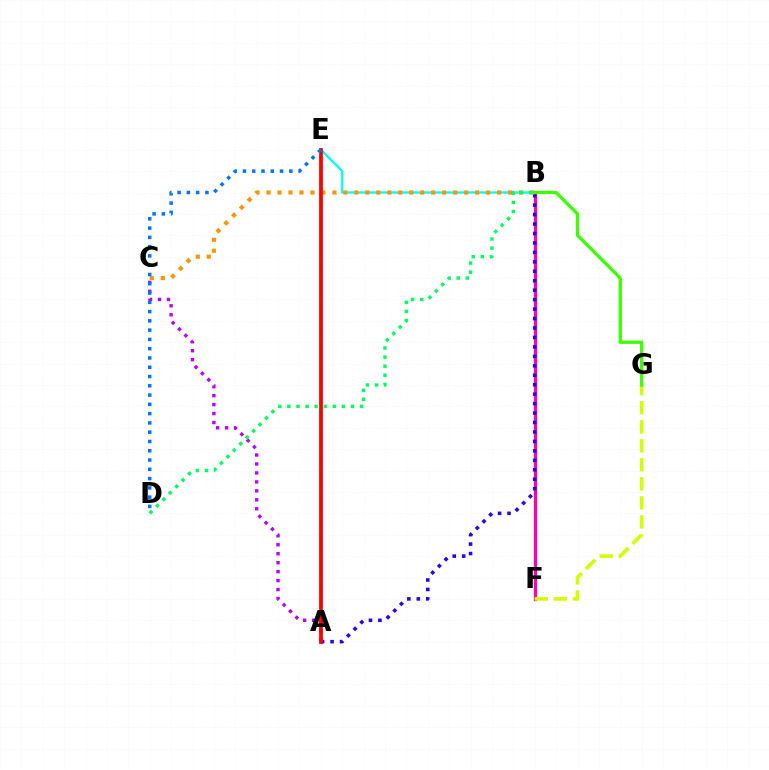{('B', 'E'): [{'color': '#00fff6', 'line_style': 'solid', 'thickness': 1.66}], ('B', 'F'): [{'color': '#ff00ac', 'line_style': 'solid', 'thickness': 2.37}], ('A', 'B'): [{'color': '#2500ff', 'line_style': 'dotted', 'thickness': 2.57}], ('A', 'C'): [{'color': '#b900ff', 'line_style': 'dotted', 'thickness': 2.44}], ('F', 'G'): [{'color': '#d1ff00', 'line_style': 'dashed', 'thickness': 2.58}], ('B', 'C'): [{'color': '#ff9400', 'line_style': 'dotted', 'thickness': 2.98}], ('A', 'E'): [{'color': '#ff0000', 'line_style': 'solid', 'thickness': 2.7}], ('B', 'D'): [{'color': '#00ff5c', 'line_style': 'dotted', 'thickness': 2.47}], ('B', 'G'): [{'color': '#3dff00', 'line_style': 'solid', 'thickness': 2.38}], ('D', 'E'): [{'color': '#0074ff', 'line_style': 'dotted', 'thickness': 2.52}]}